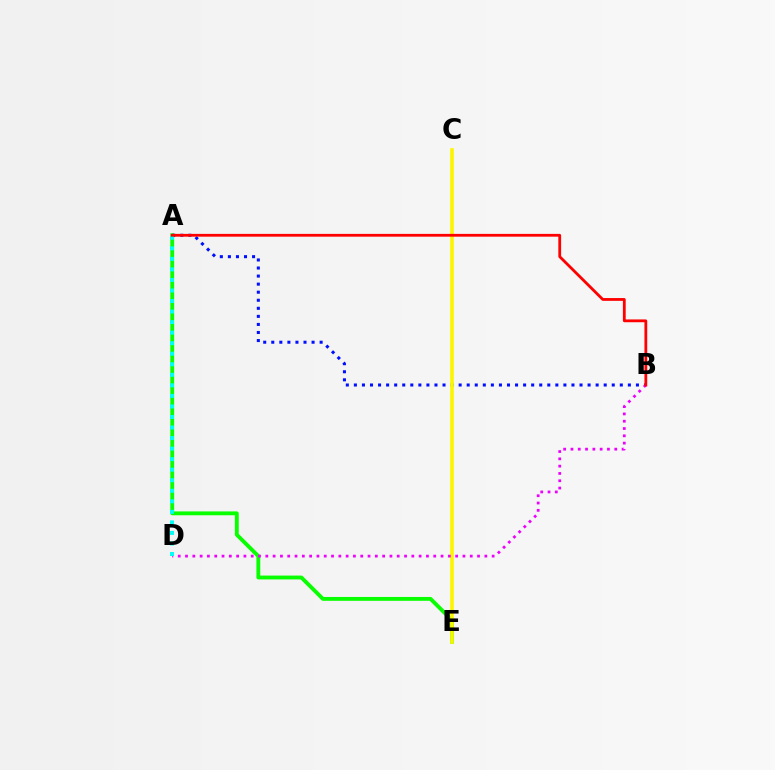{('A', 'E'): [{'color': '#08ff00', 'line_style': 'solid', 'thickness': 2.77}], ('A', 'B'): [{'color': '#0010ff', 'line_style': 'dotted', 'thickness': 2.19}, {'color': '#ff0000', 'line_style': 'solid', 'thickness': 2.01}], ('C', 'E'): [{'color': '#fcf500', 'line_style': 'solid', 'thickness': 2.62}], ('B', 'D'): [{'color': '#ee00ff', 'line_style': 'dotted', 'thickness': 1.98}], ('A', 'D'): [{'color': '#00fff6', 'line_style': 'dotted', 'thickness': 2.86}]}